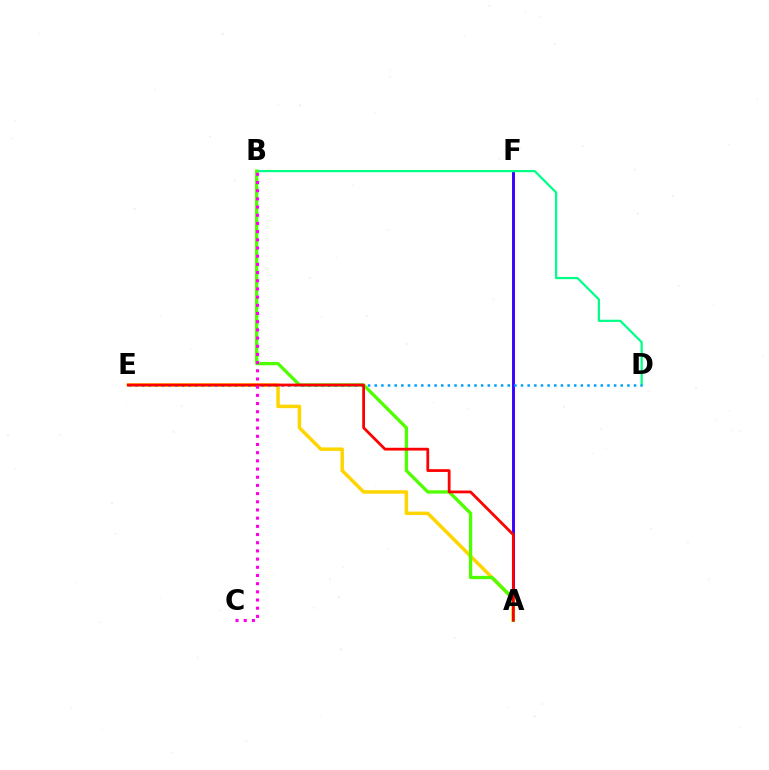{('A', 'F'): [{'color': '#3700ff', 'line_style': 'solid', 'thickness': 2.09}], ('A', 'E'): [{'color': '#ffd500', 'line_style': 'solid', 'thickness': 2.51}, {'color': '#ff0000', 'line_style': 'solid', 'thickness': 2.0}], ('B', 'D'): [{'color': '#00ff86', 'line_style': 'solid', 'thickness': 1.6}], ('A', 'B'): [{'color': '#4fff00', 'line_style': 'solid', 'thickness': 2.37}], ('D', 'E'): [{'color': '#009eff', 'line_style': 'dotted', 'thickness': 1.81}], ('B', 'C'): [{'color': '#ff00ed', 'line_style': 'dotted', 'thickness': 2.22}]}